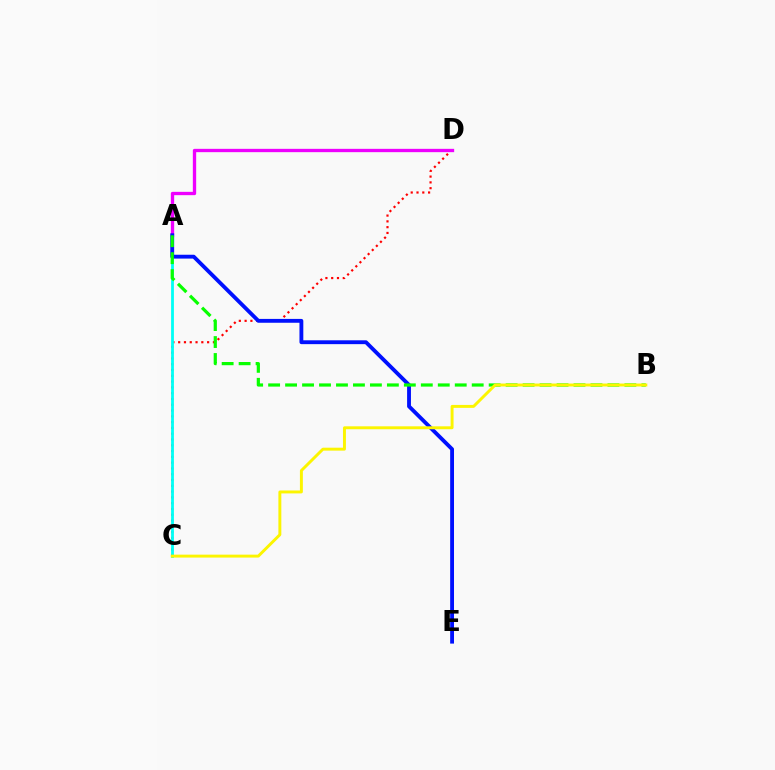{('C', 'D'): [{'color': '#ff0000', 'line_style': 'dotted', 'thickness': 1.57}], ('A', 'D'): [{'color': '#ee00ff', 'line_style': 'solid', 'thickness': 2.4}], ('A', 'C'): [{'color': '#00fff6', 'line_style': 'solid', 'thickness': 2.02}], ('A', 'E'): [{'color': '#0010ff', 'line_style': 'solid', 'thickness': 2.77}], ('A', 'B'): [{'color': '#08ff00', 'line_style': 'dashed', 'thickness': 2.3}], ('B', 'C'): [{'color': '#fcf500', 'line_style': 'solid', 'thickness': 2.11}]}